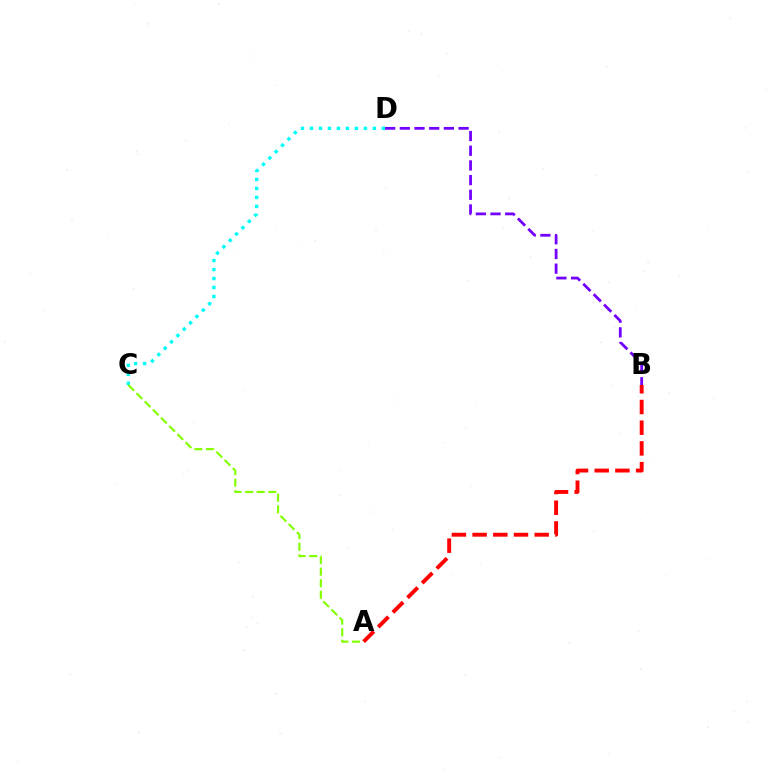{('C', 'D'): [{'color': '#00fff6', 'line_style': 'dotted', 'thickness': 2.44}], ('A', 'B'): [{'color': '#ff0000', 'line_style': 'dashed', 'thickness': 2.81}], ('B', 'D'): [{'color': '#7200ff', 'line_style': 'dashed', 'thickness': 2.0}], ('A', 'C'): [{'color': '#84ff00', 'line_style': 'dashed', 'thickness': 1.57}]}